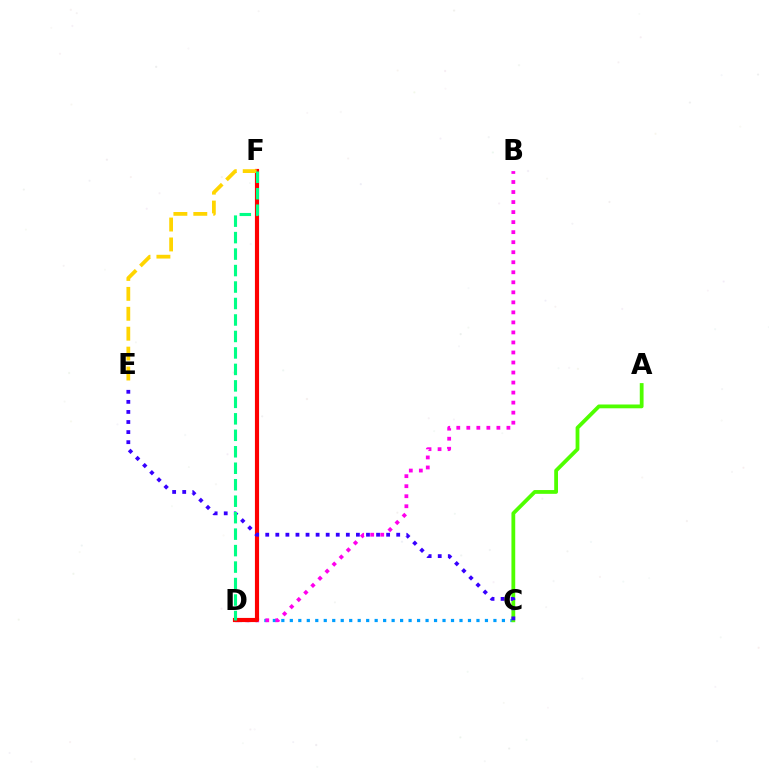{('C', 'D'): [{'color': '#009eff', 'line_style': 'dotted', 'thickness': 2.3}], ('A', 'C'): [{'color': '#4fff00', 'line_style': 'solid', 'thickness': 2.73}], ('B', 'D'): [{'color': '#ff00ed', 'line_style': 'dotted', 'thickness': 2.72}], ('D', 'F'): [{'color': '#ff0000', 'line_style': 'solid', 'thickness': 2.99}, {'color': '#00ff86', 'line_style': 'dashed', 'thickness': 2.24}], ('E', 'F'): [{'color': '#ffd500', 'line_style': 'dashed', 'thickness': 2.71}], ('C', 'E'): [{'color': '#3700ff', 'line_style': 'dotted', 'thickness': 2.74}]}